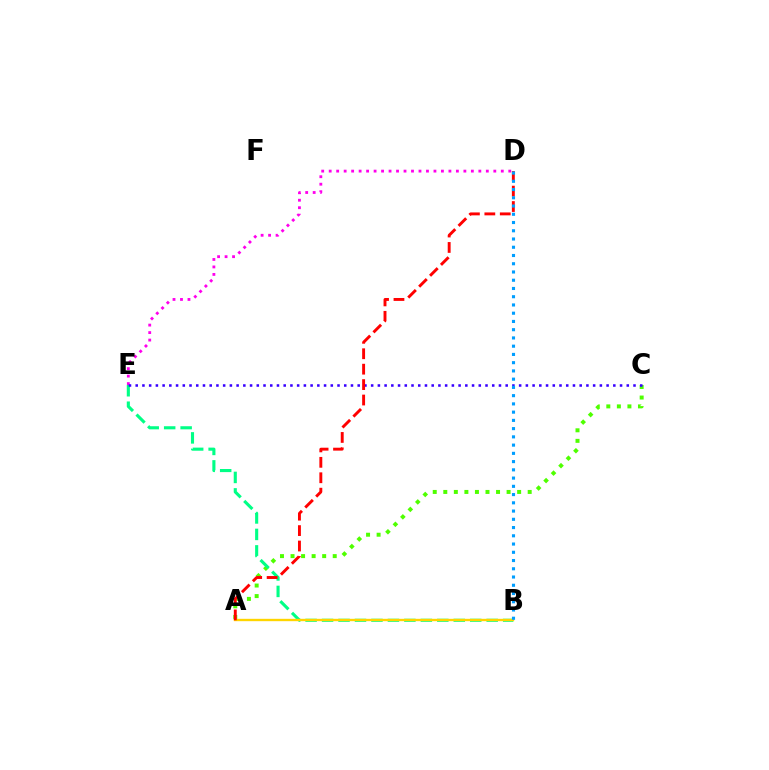{('A', 'C'): [{'color': '#4fff00', 'line_style': 'dotted', 'thickness': 2.87}], ('B', 'E'): [{'color': '#00ff86', 'line_style': 'dashed', 'thickness': 2.24}], ('A', 'B'): [{'color': '#ffd500', 'line_style': 'solid', 'thickness': 1.7}], ('D', 'E'): [{'color': '#ff00ed', 'line_style': 'dotted', 'thickness': 2.03}], ('C', 'E'): [{'color': '#3700ff', 'line_style': 'dotted', 'thickness': 1.83}], ('A', 'D'): [{'color': '#ff0000', 'line_style': 'dashed', 'thickness': 2.1}], ('B', 'D'): [{'color': '#009eff', 'line_style': 'dotted', 'thickness': 2.24}]}